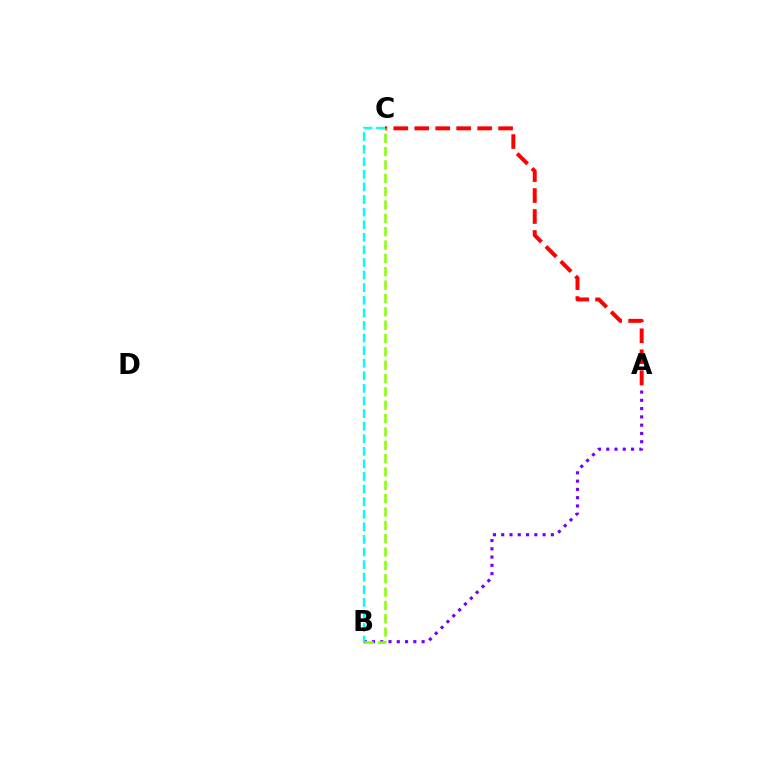{('A', 'B'): [{'color': '#7200ff', 'line_style': 'dotted', 'thickness': 2.25}], ('B', 'C'): [{'color': '#00fff6', 'line_style': 'dashed', 'thickness': 1.71}, {'color': '#84ff00', 'line_style': 'dashed', 'thickness': 1.81}], ('A', 'C'): [{'color': '#ff0000', 'line_style': 'dashed', 'thickness': 2.85}]}